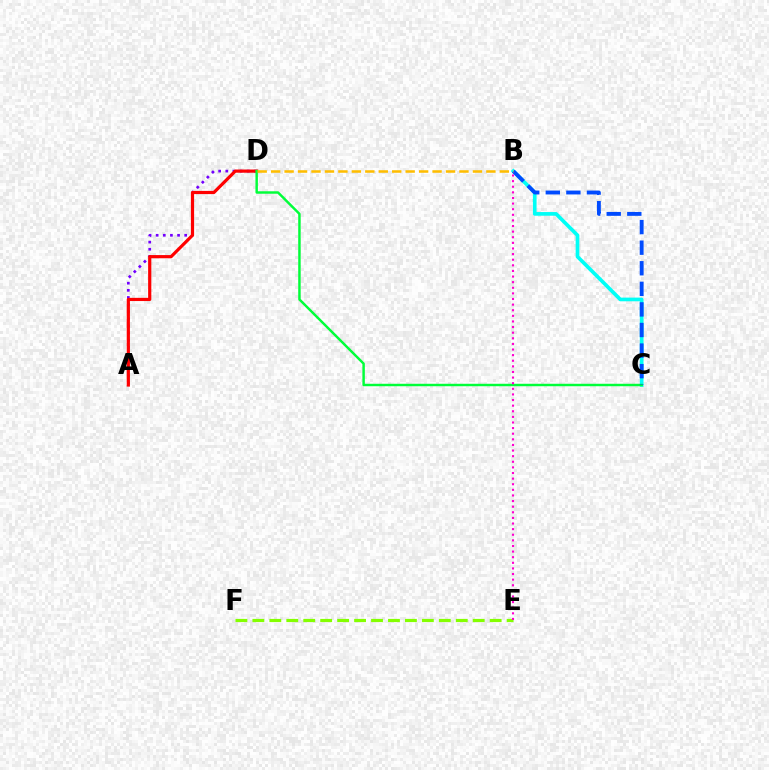{('B', 'C'): [{'color': '#00fff6', 'line_style': 'solid', 'thickness': 2.65}, {'color': '#004bff', 'line_style': 'dashed', 'thickness': 2.8}], ('A', 'D'): [{'color': '#7200ff', 'line_style': 'dotted', 'thickness': 1.94}, {'color': '#ff0000', 'line_style': 'solid', 'thickness': 2.3}], ('E', 'F'): [{'color': '#84ff00', 'line_style': 'dashed', 'thickness': 2.3}], ('C', 'D'): [{'color': '#00ff39', 'line_style': 'solid', 'thickness': 1.77}], ('B', 'E'): [{'color': '#ff00cf', 'line_style': 'dotted', 'thickness': 1.53}], ('B', 'D'): [{'color': '#ffbd00', 'line_style': 'dashed', 'thickness': 1.83}]}